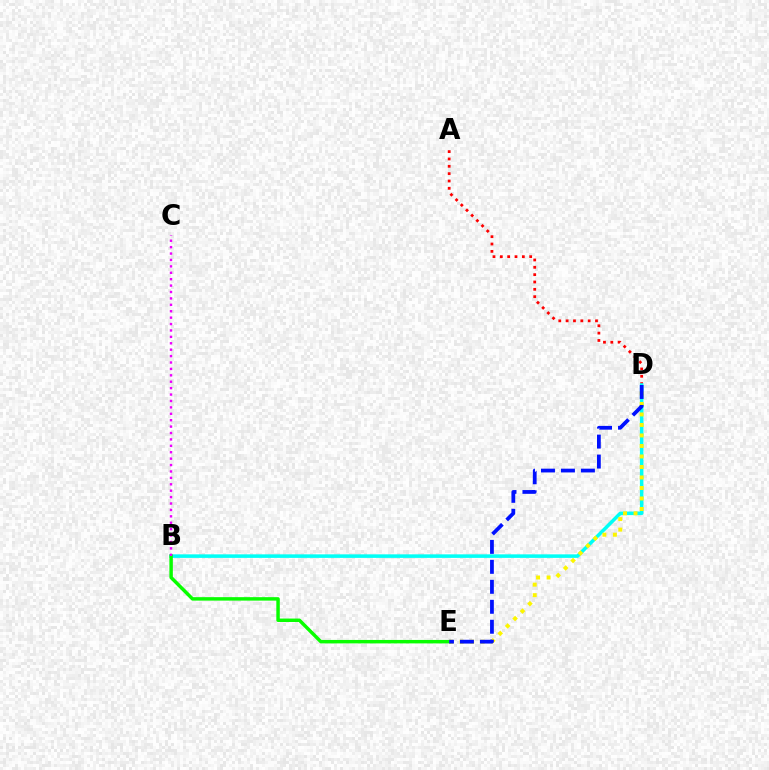{('A', 'D'): [{'color': '#ff0000', 'line_style': 'dotted', 'thickness': 1.99}], ('B', 'D'): [{'color': '#00fff6', 'line_style': 'solid', 'thickness': 2.55}], ('B', 'E'): [{'color': '#08ff00', 'line_style': 'solid', 'thickness': 2.49}], ('D', 'E'): [{'color': '#fcf500', 'line_style': 'dotted', 'thickness': 2.85}, {'color': '#0010ff', 'line_style': 'dashed', 'thickness': 2.71}], ('B', 'C'): [{'color': '#ee00ff', 'line_style': 'dotted', 'thickness': 1.74}]}